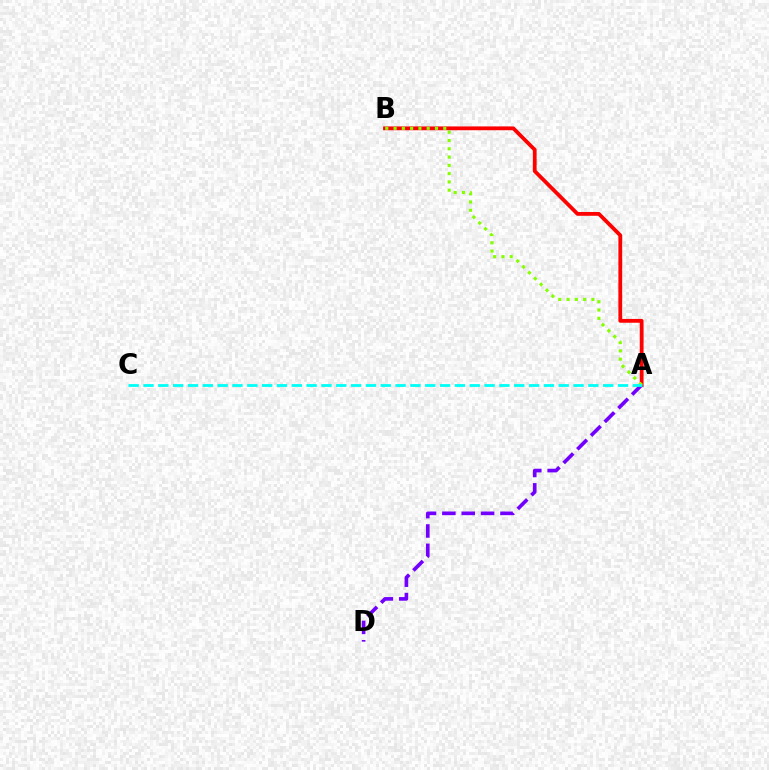{('A', 'B'): [{'color': '#ff0000', 'line_style': 'solid', 'thickness': 2.74}, {'color': '#84ff00', 'line_style': 'dotted', 'thickness': 2.25}], ('A', 'D'): [{'color': '#7200ff', 'line_style': 'dashed', 'thickness': 2.63}], ('A', 'C'): [{'color': '#00fff6', 'line_style': 'dashed', 'thickness': 2.01}]}